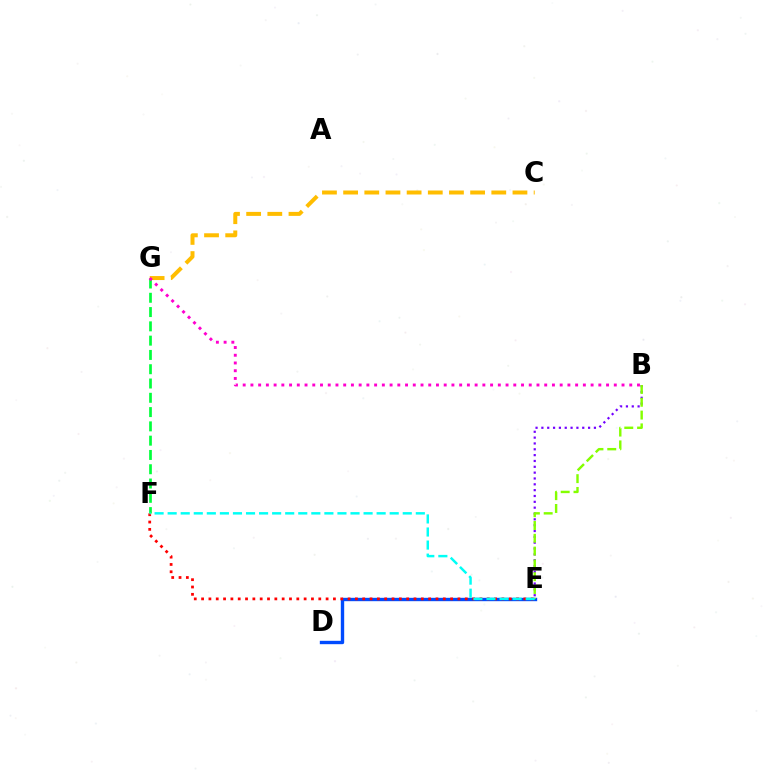{('B', 'E'): [{'color': '#7200ff', 'line_style': 'dotted', 'thickness': 1.59}, {'color': '#84ff00', 'line_style': 'dashed', 'thickness': 1.74}], ('D', 'E'): [{'color': '#004bff', 'line_style': 'solid', 'thickness': 2.43}], ('C', 'G'): [{'color': '#ffbd00', 'line_style': 'dashed', 'thickness': 2.88}], ('E', 'F'): [{'color': '#ff0000', 'line_style': 'dotted', 'thickness': 1.99}, {'color': '#00fff6', 'line_style': 'dashed', 'thickness': 1.77}], ('F', 'G'): [{'color': '#00ff39', 'line_style': 'dashed', 'thickness': 1.94}], ('B', 'G'): [{'color': '#ff00cf', 'line_style': 'dotted', 'thickness': 2.1}]}